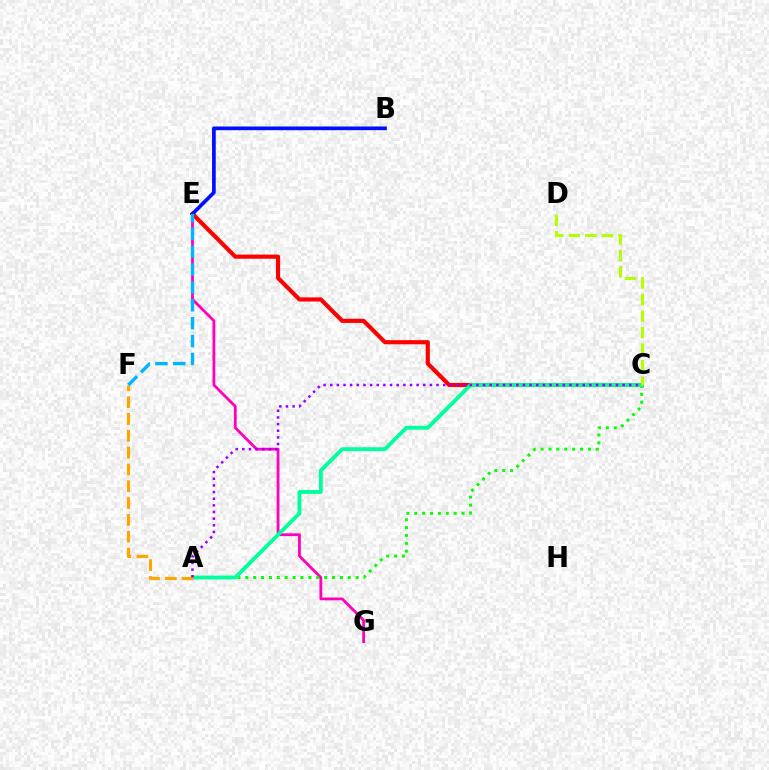{('E', 'G'): [{'color': '#ff00bd', 'line_style': 'solid', 'thickness': 2.01}], ('C', 'E'): [{'color': '#ff0000', 'line_style': 'solid', 'thickness': 2.99}], ('A', 'C'): [{'color': '#08ff00', 'line_style': 'dotted', 'thickness': 2.14}, {'color': '#00ff9d', 'line_style': 'solid', 'thickness': 2.79}, {'color': '#9b00ff', 'line_style': 'dotted', 'thickness': 1.81}], ('C', 'D'): [{'color': '#b3ff00', 'line_style': 'dashed', 'thickness': 2.25}], ('B', 'E'): [{'color': '#0010ff', 'line_style': 'solid', 'thickness': 2.67}], ('A', 'F'): [{'color': '#ffa500', 'line_style': 'dashed', 'thickness': 2.29}], ('E', 'F'): [{'color': '#00b5ff', 'line_style': 'dashed', 'thickness': 2.43}]}